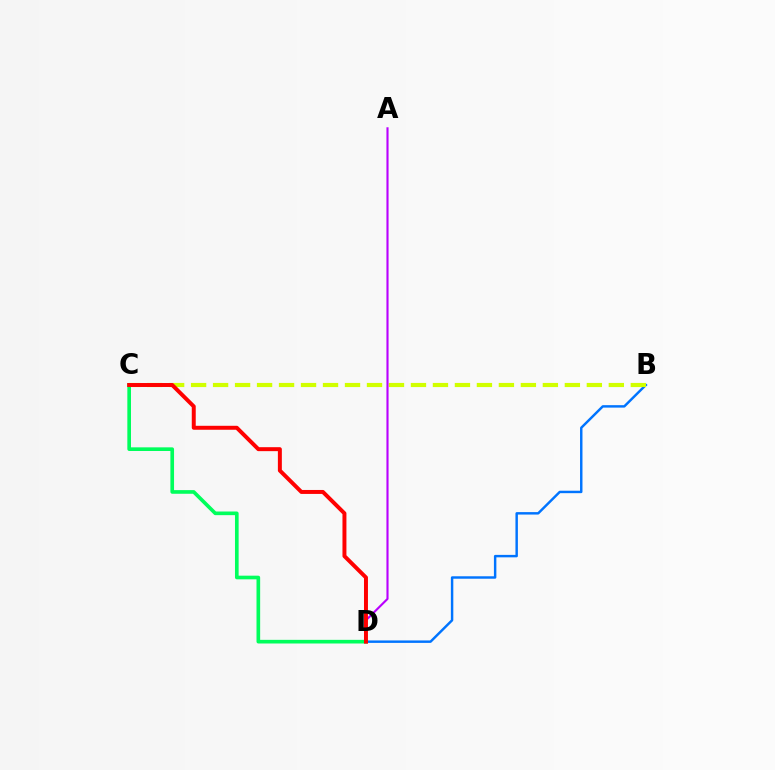{('B', 'D'): [{'color': '#0074ff', 'line_style': 'solid', 'thickness': 1.76}], ('B', 'C'): [{'color': '#d1ff00', 'line_style': 'dashed', 'thickness': 2.99}], ('C', 'D'): [{'color': '#00ff5c', 'line_style': 'solid', 'thickness': 2.63}, {'color': '#ff0000', 'line_style': 'solid', 'thickness': 2.85}], ('A', 'D'): [{'color': '#b900ff', 'line_style': 'solid', 'thickness': 1.53}]}